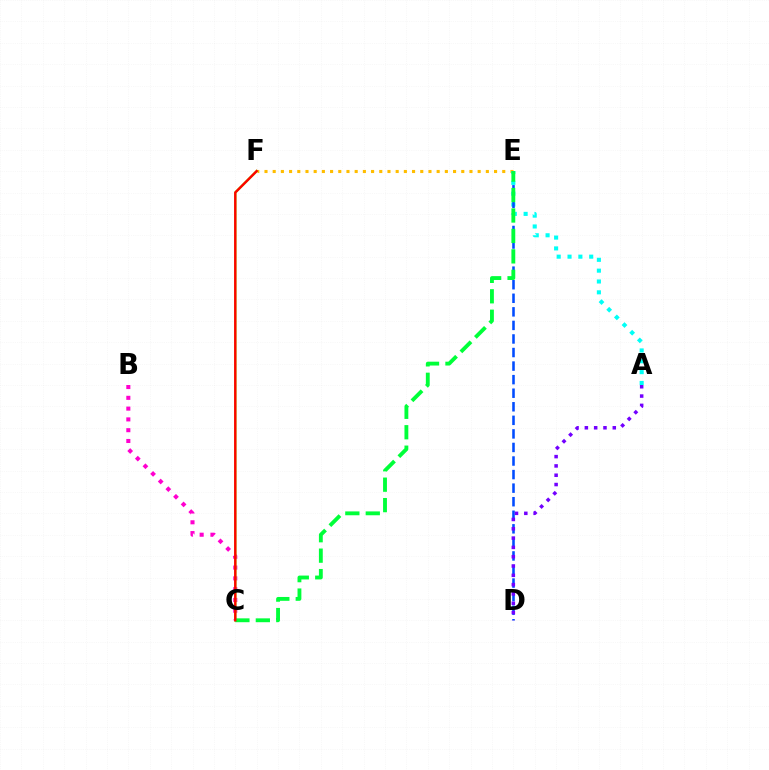{('B', 'C'): [{'color': '#ff00cf', 'line_style': 'dotted', 'thickness': 2.93}], ('E', 'F'): [{'color': '#ffbd00', 'line_style': 'dotted', 'thickness': 2.23}], ('C', 'F'): [{'color': '#84ff00', 'line_style': 'solid', 'thickness': 1.71}, {'color': '#ff0000', 'line_style': 'solid', 'thickness': 1.69}], ('A', 'E'): [{'color': '#00fff6', 'line_style': 'dotted', 'thickness': 2.94}], ('D', 'E'): [{'color': '#004bff', 'line_style': 'dashed', 'thickness': 1.84}], ('C', 'E'): [{'color': '#00ff39', 'line_style': 'dashed', 'thickness': 2.78}], ('A', 'D'): [{'color': '#7200ff', 'line_style': 'dotted', 'thickness': 2.53}]}